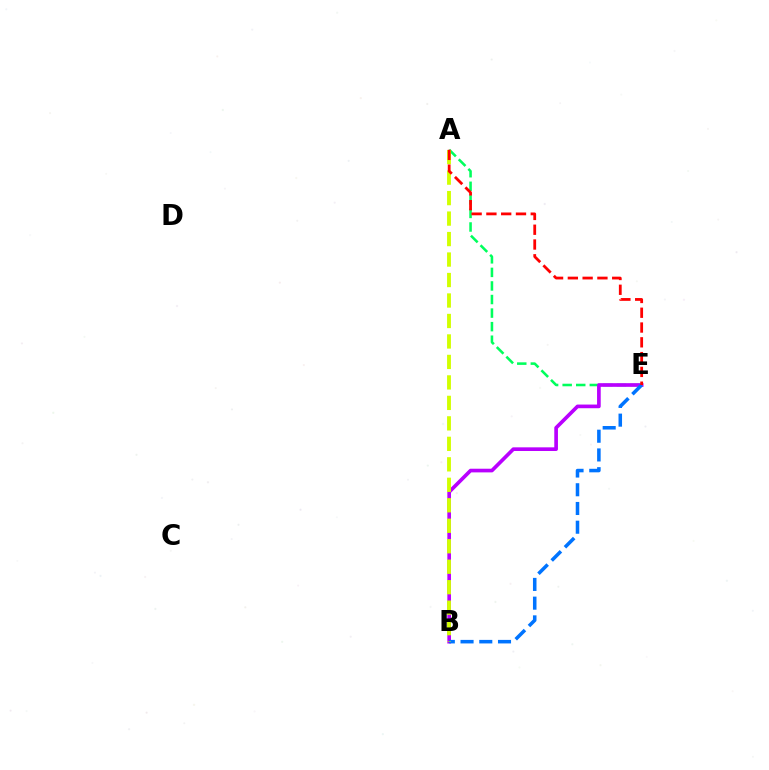{('A', 'E'): [{'color': '#00ff5c', 'line_style': 'dashed', 'thickness': 1.84}, {'color': '#ff0000', 'line_style': 'dashed', 'thickness': 2.01}], ('B', 'E'): [{'color': '#b900ff', 'line_style': 'solid', 'thickness': 2.64}, {'color': '#0074ff', 'line_style': 'dashed', 'thickness': 2.54}], ('A', 'B'): [{'color': '#d1ff00', 'line_style': 'dashed', 'thickness': 2.78}]}